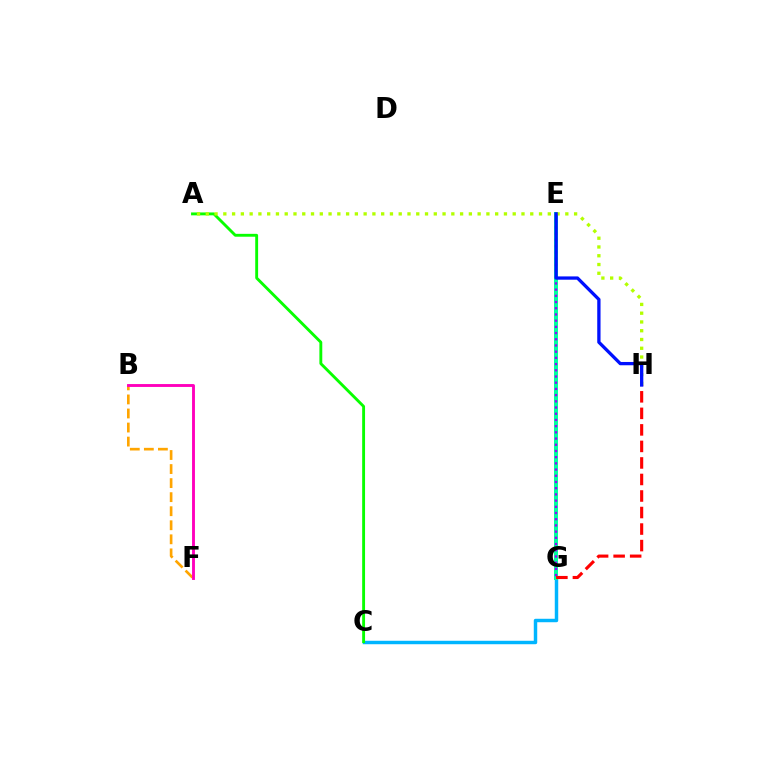{('C', 'G'): [{'color': '#00b5ff', 'line_style': 'solid', 'thickness': 2.49}], ('E', 'G'): [{'color': '#00ff9d', 'line_style': 'solid', 'thickness': 2.88}, {'color': '#9b00ff', 'line_style': 'dotted', 'thickness': 1.69}], ('B', 'F'): [{'color': '#ffa500', 'line_style': 'dashed', 'thickness': 1.91}, {'color': '#ff00bd', 'line_style': 'solid', 'thickness': 2.07}], ('A', 'C'): [{'color': '#08ff00', 'line_style': 'solid', 'thickness': 2.07}], ('A', 'H'): [{'color': '#b3ff00', 'line_style': 'dotted', 'thickness': 2.38}], ('G', 'H'): [{'color': '#ff0000', 'line_style': 'dashed', 'thickness': 2.25}], ('E', 'H'): [{'color': '#0010ff', 'line_style': 'solid', 'thickness': 2.37}]}